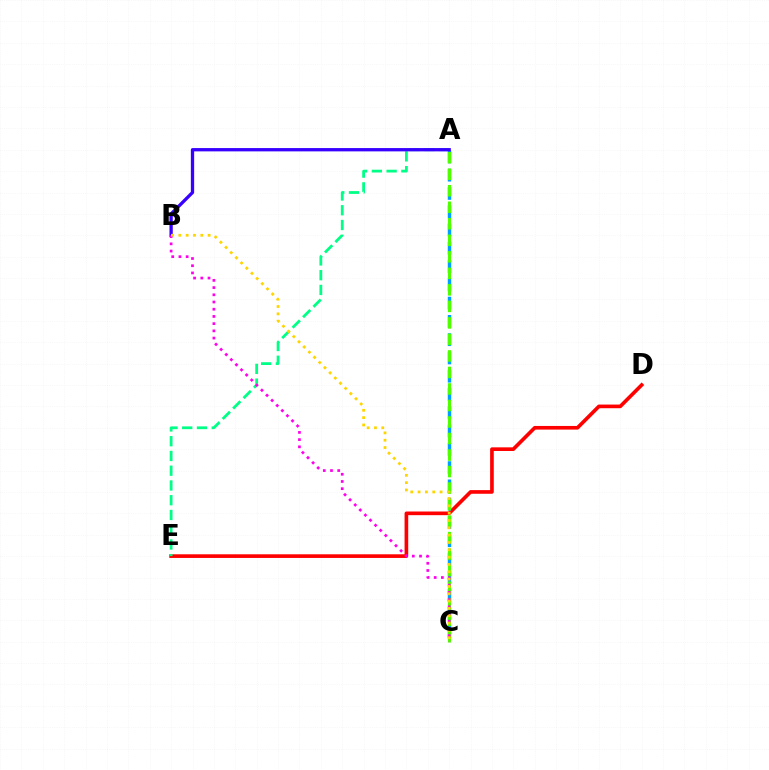{('D', 'E'): [{'color': '#ff0000', 'line_style': 'solid', 'thickness': 2.63}], ('A', 'E'): [{'color': '#00ff86', 'line_style': 'dashed', 'thickness': 2.0}], ('A', 'C'): [{'color': '#009eff', 'line_style': 'dashed', 'thickness': 2.48}, {'color': '#4fff00', 'line_style': 'dashed', 'thickness': 2.24}], ('A', 'B'): [{'color': '#3700ff', 'line_style': 'solid', 'thickness': 2.37}], ('B', 'C'): [{'color': '#ff00ed', 'line_style': 'dotted', 'thickness': 1.96}, {'color': '#ffd500', 'line_style': 'dotted', 'thickness': 1.99}]}